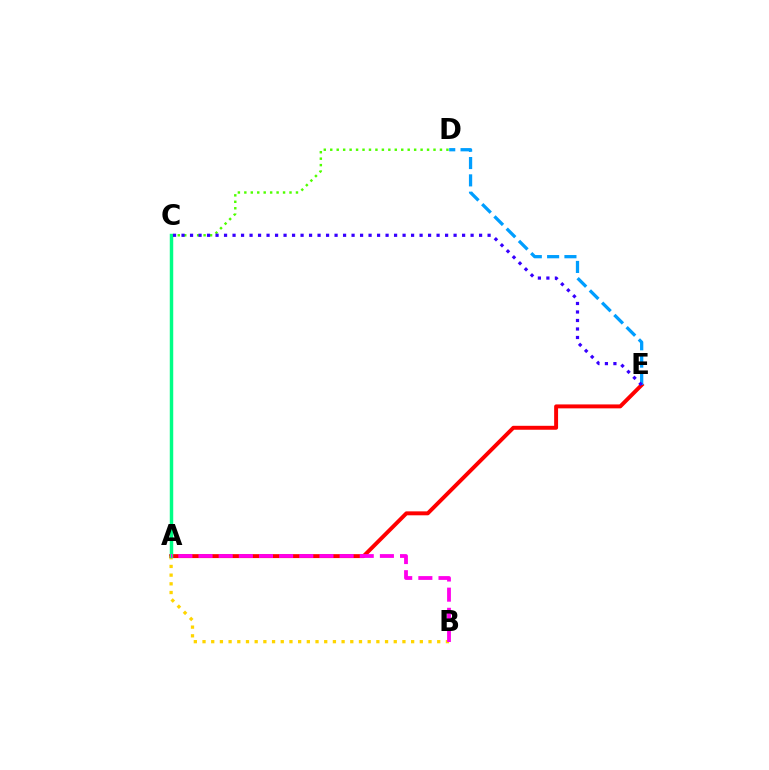{('A', 'E'): [{'color': '#ff0000', 'line_style': 'solid', 'thickness': 2.83}], ('A', 'B'): [{'color': '#ffd500', 'line_style': 'dotted', 'thickness': 2.36}, {'color': '#ff00ed', 'line_style': 'dashed', 'thickness': 2.74}], ('C', 'D'): [{'color': '#4fff00', 'line_style': 'dotted', 'thickness': 1.75}], ('A', 'C'): [{'color': '#00ff86', 'line_style': 'solid', 'thickness': 2.49}], ('D', 'E'): [{'color': '#009eff', 'line_style': 'dashed', 'thickness': 2.35}], ('C', 'E'): [{'color': '#3700ff', 'line_style': 'dotted', 'thickness': 2.31}]}